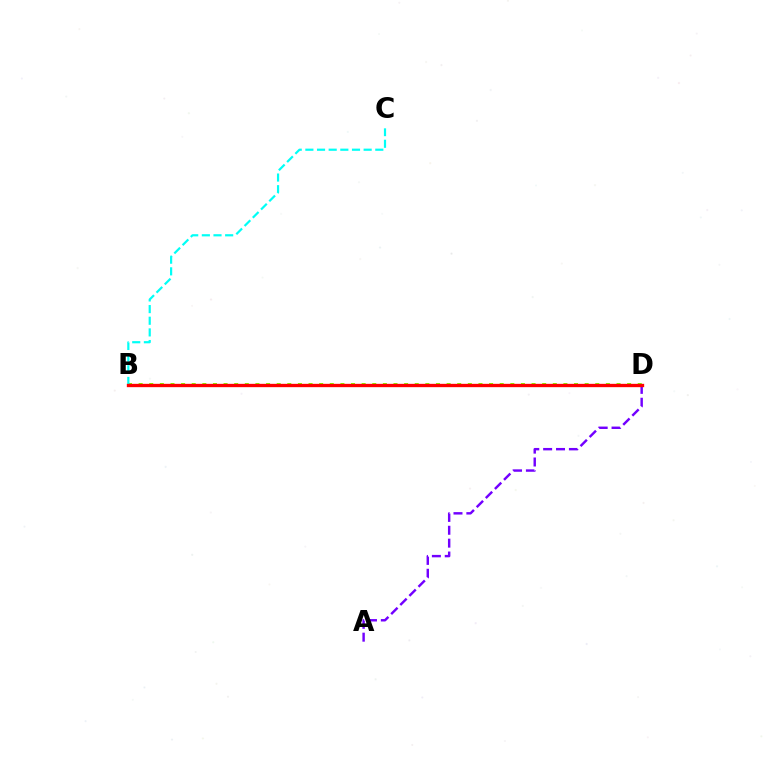{('B', 'D'): [{'color': '#84ff00', 'line_style': 'dotted', 'thickness': 2.89}, {'color': '#ff0000', 'line_style': 'solid', 'thickness': 2.4}], ('B', 'C'): [{'color': '#00fff6', 'line_style': 'dashed', 'thickness': 1.58}], ('A', 'D'): [{'color': '#7200ff', 'line_style': 'dashed', 'thickness': 1.75}]}